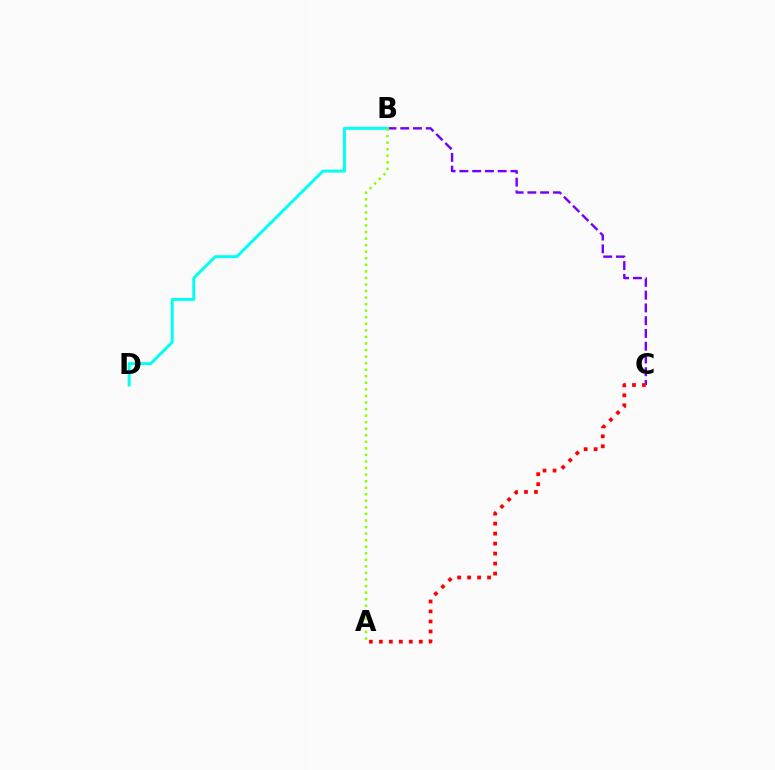{('B', 'C'): [{'color': '#7200ff', 'line_style': 'dashed', 'thickness': 1.73}], ('A', 'C'): [{'color': '#ff0000', 'line_style': 'dotted', 'thickness': 2.71}], ('B', 'D'): [{'color': '#00fff6', 'line_style': 'solid', 'thickness': 2.14}], ('A', 'B'): [{'color': '#84ff00', 'line_style': 'dotted', 'thickness': 1.78}]}